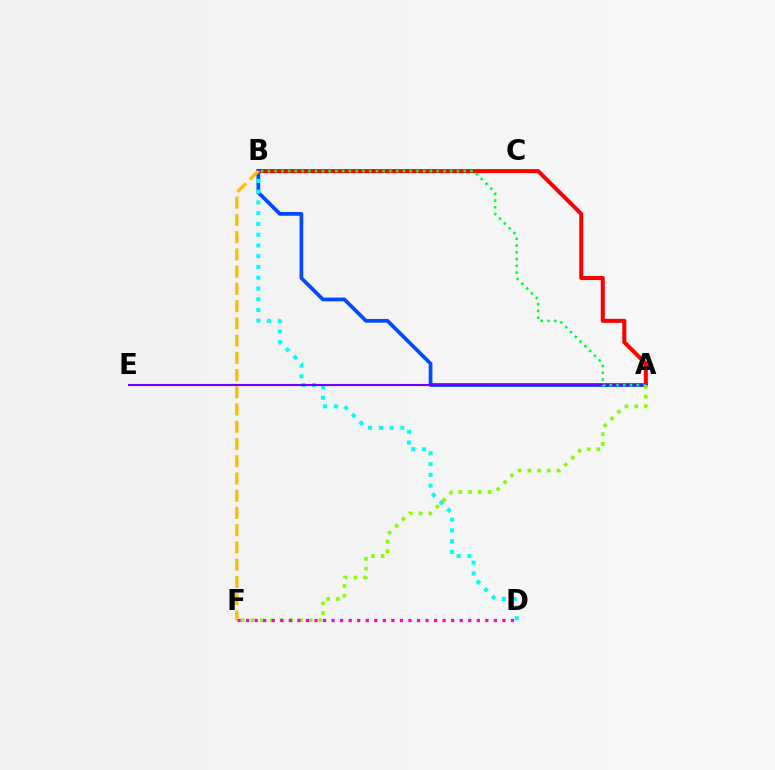{('A', 'B'): [{'color': '#ff0000', 'line_style': 'solid', 'thickness': 2.9}, {'color': '#004bff', 'line_style': 'solid', 'thickness': 2.7}, {'color': '#00ff39', 'line_style': 'dotted', 'thickness': 1.83}], ('B', 'D'): [{'color': '#00fff6', 'line_style': 'dotted', 'thickness': 2.92}], ('A', 'E'): [{'color': '#7200ff', 'line_style': 'solid', 'thickness': 1.53}], ('A', 'F'): [{'color': '#84ff00', 'line_style': 'dotted', 'thickness': 2.64}], ('B', 'F'): [{'color': '#ffbd00', 'line_style': 'dashed', 'thickness': 2.34}], ('D', 'F'): [{'color': '#ff00cf', 'line_style': 'dotted', 'thickness': 2.32}]}